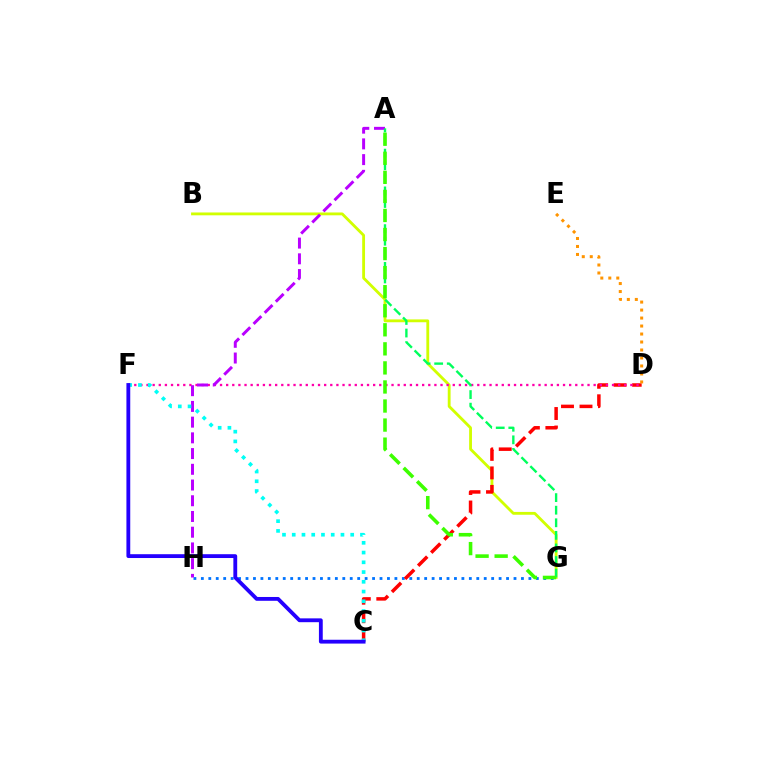{('B', 'G'): [{'color': '#d1ff00', 'line_style': 'solid', 'thickness': 2.04}], ('G', 'H'): [{'color': '#0074ff', 'line_style': 'dotted', 'thickness': 2.02}], ('C', 'D'): [{'color': '#ff0000', 'line_style': 'dashed', 'thickness': 2.51}], ('D', 'F'): [{'color': '#ff00ac', 'line_style': 'dotted', 'thickness': 1.66}], ('A', 'H'): [{'color': '#b900ff', 'line_style': 'dashed', 'thickness': 2.14}], ('D', 'E'): [{'color': '#ff9400', 'line_style': 'dotted', 'thickness': 2.17}], ('A', 'G'): [{'color': '#00ff5c', 'line_style': 'dashed', 'thickness': 1.71}, {'color': '#3dff00', 'line_style': 'dashed', 'thickness': 2.59}], ('C', 'F'): [{'color': '#00fff6', 'line_style': 'dotted', 'thickness': 2.65}, {'color': '#2500ff', 'line_style': 'solid', 'thickness': 2.75}]}